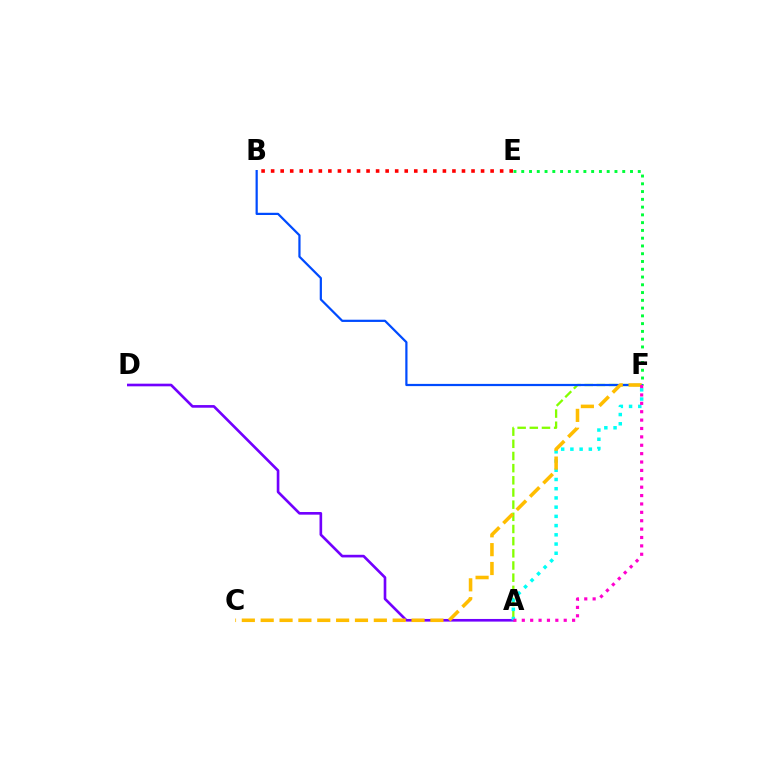{('E', 'F'): [{'color': '#00ff39', 'line_style': 'dotted', 'thickness': 2.11}], ('A', 'F'): [{'color': '#84ff00', 'line_style': 'dashed', 'thickness': 1.65}, {'color': '#00fff6', 'line_style': 'dotted', 'thickness': 2.51}, {'color': '#ff00cf', 'line_style': 'dotted', 'thickness': 2.28}], ('A', 'D'): [{'color': '#7200ff', 'line_style': 'solid', 'thickness': 1.9}], ('B', 'E'): [{'color': '#ff0000', 'line_style': 'dotted', 'thickness': 2.59}], ('B', 'F'): [{'color': '#004bff', 'line_style': 'solid', 'thickness': 1.6}], ('C', 'F'): [{'color': '#ffbd00', 'line_style': 'dashed', 'thickness': 2.56}]}